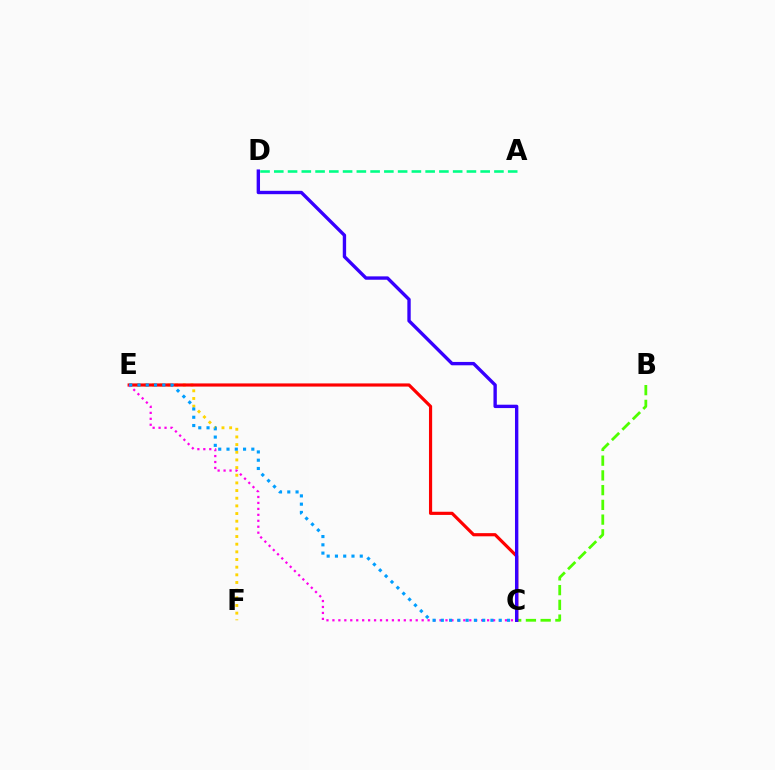{('B', 'C'): [{'color': '#4fff00', 'line_style': 'dashed', 'thickness': 2.0}], ('E', 'F'): [{'color': '#ffd500', 'line_style': 'dotted', 'thickness': 2.08}], ('A', 'D'): [{'color': '#00ff86', 'line_style': 'dashed', 'thickness': 1.87}], ('C', 'E'): [{'color': '#ff0000', 'line_style': 'solid', 'thickness': 2.28}, {'color': '#ff00ed', 'line_style': 'dotted', 'thickness': 1.62}, {'color': '#009eff', 'line_style': 'dotted', 'thickness': 2.25}], ('C', 'D'): [{'color': '#3700ff', 'line_style': 'solid', 'thickness': 2.42}]}